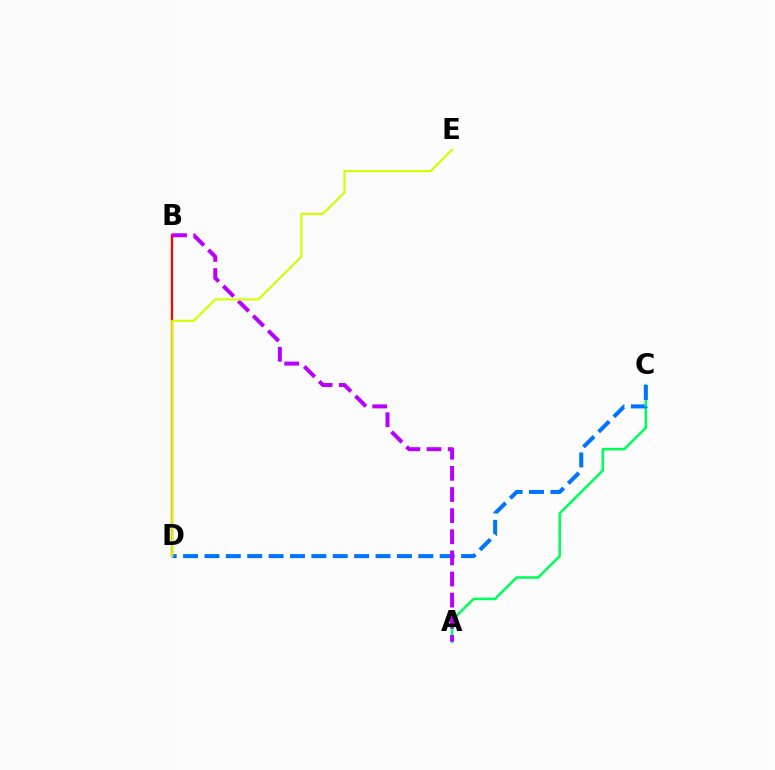{('B', 'D'): [{'color': '#ff0000', 'line_style': 'solid', 'thickness': 1.64}], ('A', 'C'): [{'color': '#00ff5c', 'line_style': 'solid', 'thickness': 1.84}], ('C', 'D'): [{'color': '#0074ff', 'line_style': 'dashed', 'thickness': 2.91}], ('A', 'B'): [{'color': '#b900ff', 'line_style': 'dashed', 'thickness': 2.87}], ('D', 'E'): [{'color': '#d1ff00', 'line_style': 'solid', 'thickness': 1.54}]}